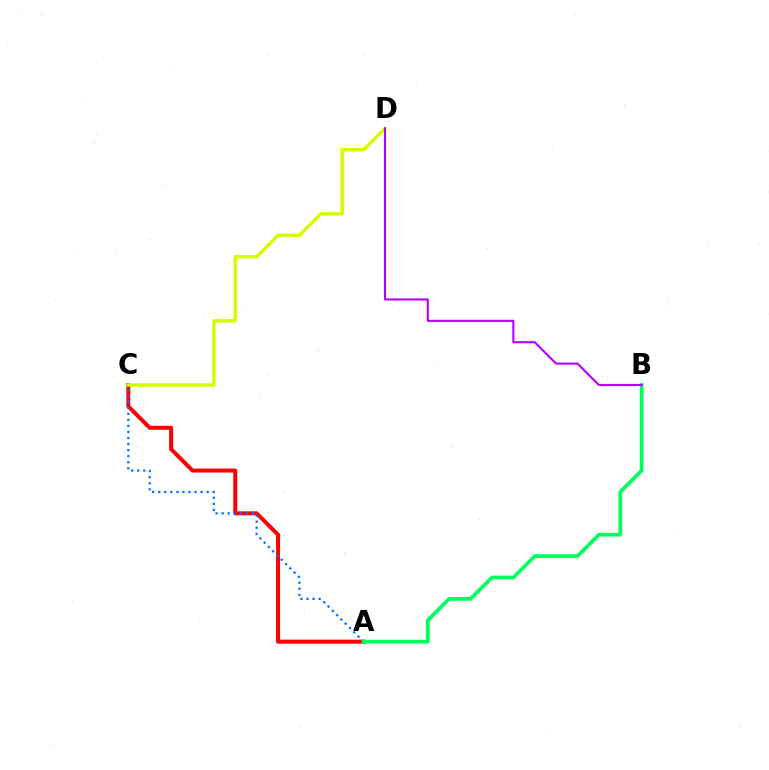{('A', 'C'): [{'color': '#ff0000', 'line_style': 'solid', 'thickness': 2.88}, {'color': '#0074ff', 'line_style': 'dotted', 'thickness': 1.65}], ('C', 'D'): [{'color': '#d1ff00', 'line_style': 'solid', 'thickness': 2.46}], ('A', 'B'): [{'color': '#00ff5c', 'line_style': 'solid', 'thickness': 2.69}], ('B', 'D'): [{'color': '#b900ff', 'line_style': 'solid', 'thickness': 1.52}]}